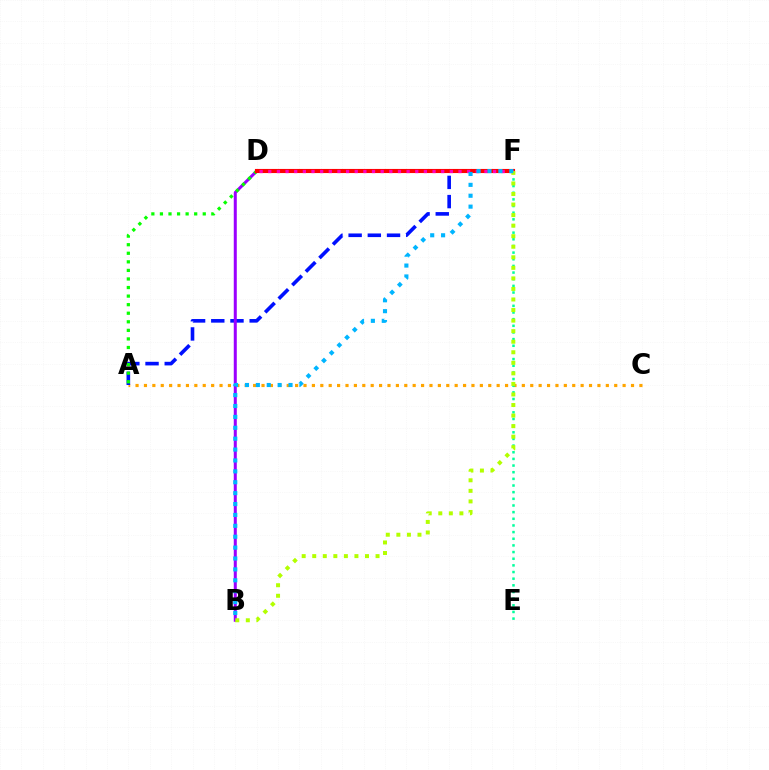{('A', 'C'): [{'color': '#ffa500', 'line_style': 'dotted', 'thickness': 2.28}], ('A', 'F'): [{'color': '#0010ff', 'line_style': 'dashed', 'thickness': 2.61}], ('B', 'D'): [{'color': '#9b00ff', 'line_style': 'solid', 'thickness': 2.17}], ('A', 'D'): [{'color': '#08ff00', 'line_style': 'dotted', 'thickness': 2.33}], ('D', 'F'): [{'color': '#ff0000', 'line_style': 'solid', 'thickness': 2.96}, {'color': '#ff00bd', 'line_style': 'dotted', 'thickness': 2.35}], ('E', 'F'): [{'color': '#00ff9d', 'line_style': 'dotted', 'thickness': 1.81}], ('B', 'F'): [{'color': '#b3ff00', 'line_style': 'dotted', 'thickness': 2.87}, {'color': '#00b5ff', 'line_style': 'dotted', 'thickness': 2.96}]}